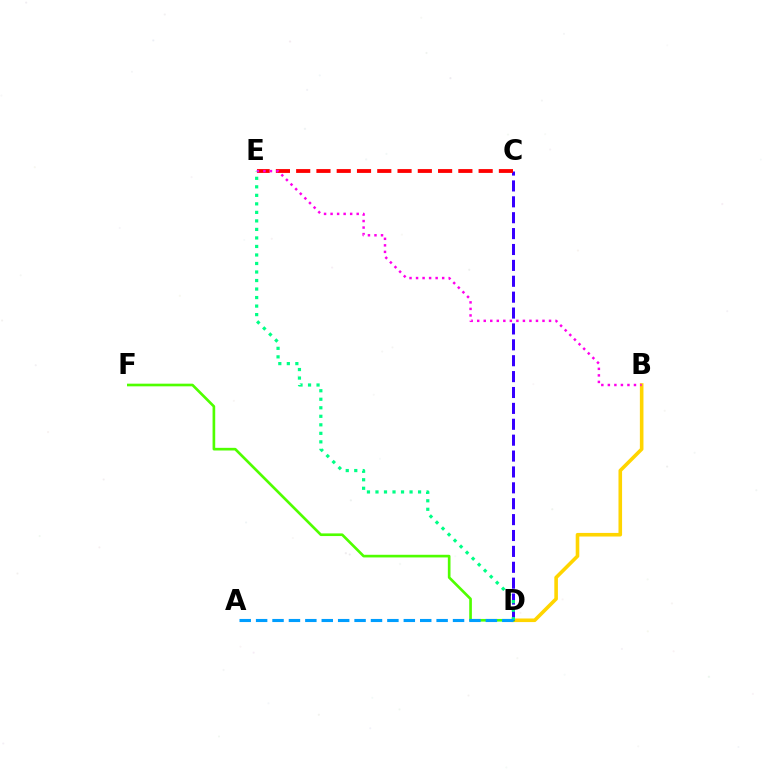{('B', 'D'): [{'color': '#ffd500', 'line_style': 'solid', 'thickness': 2.59}], ('D', 'F'): [{'color': '#4fff00', 'line_style': 'solid', 'thickness': 1.91}], ('C', 'D'): [{'color': '#3700ff', 'line_style': 'dashed', 'thickness': 2.16}], ('C', 'E'): [{'color': '#ff0000', 'line_style': 'dashed', 'thickness': 2.75}], ('B', 'E'): [{'color': '#ff00ed', 'line_style': 'dotted', 'thickness': 1.77}], ('D', 'E'): [{'color': '#00ff86', 'line_style': 'dotted', 'thickness': 2.31}], ('A', 'D'): [{'color': '#009eff', 'line_style': 'dashed', 'thickness': 2.23}]}